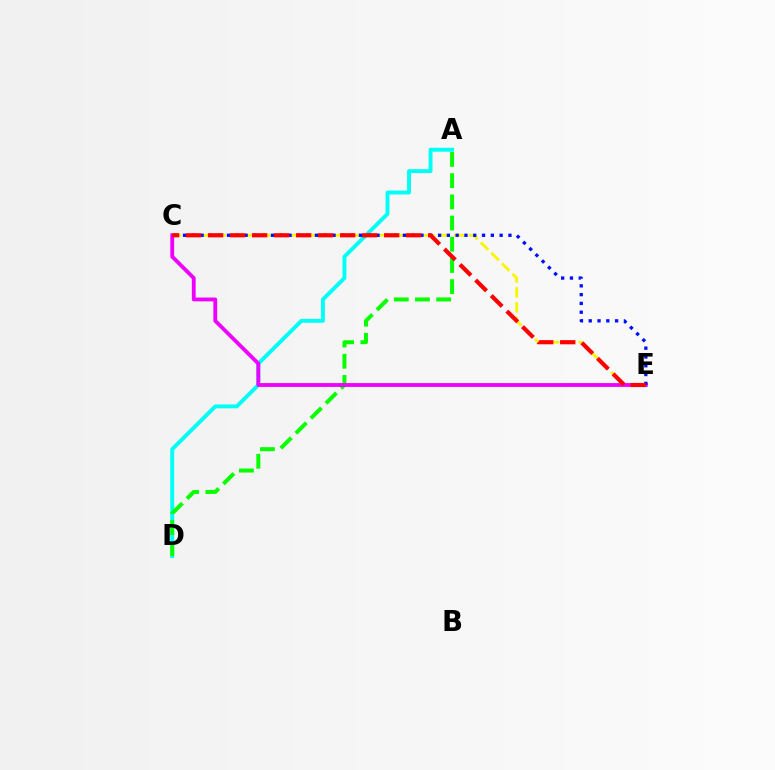{('A', 'D'): [{'color': '#00fff6', 'line_style': 'solid', 'thickness': 2.82}, {'color': '#08ff00', 'line_style': 'dashed', 'thickness': 2.88}], ('C', 'E'): [{'color': '#fcf500', 'line_style': 'dashed', 'thickness': 2.02}, {'color': '#ee00ff', 'line_style': 'solid', 'thickness': 2.75}, {'color': '#0010ff', 'line_style': 'dotted', 'thickness': 2.39}, {'color': '#ff0000', 'line_style': 'dashed', 'thickness': 2.99}]}